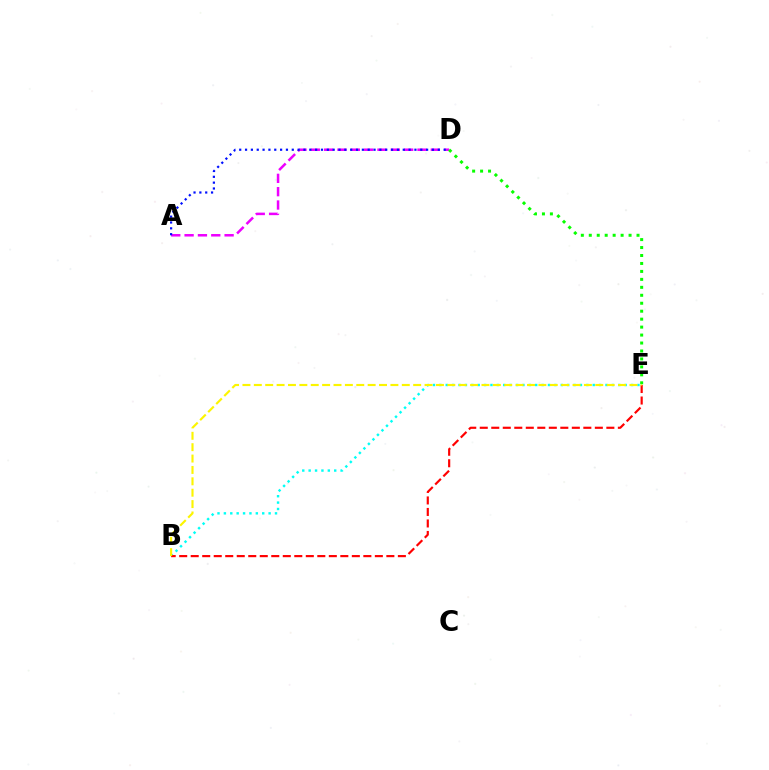{('A', 'D'): [{'color': '#ee00ff', 'line_style': 'dashed', 'thickness': 1.81}, {'color': '#0010ff', 'line_style': 'dotted', 'thickness': 1.59}], ('B', 'E'): [{'color': '#00fff6', 'line_style': 'dotted', 'thickness': 1.74}, {'color': '#ff0000', 'line_style': 'dashed', 'thickness': 1.56}, {'color': '#fcf500', 'line_style': 'dashed', 'thickness': 1.55}], ('D', 'E'): [{'color': '#08ff00', 'line_style': 'dotted', 'thickness': 2.16}]}